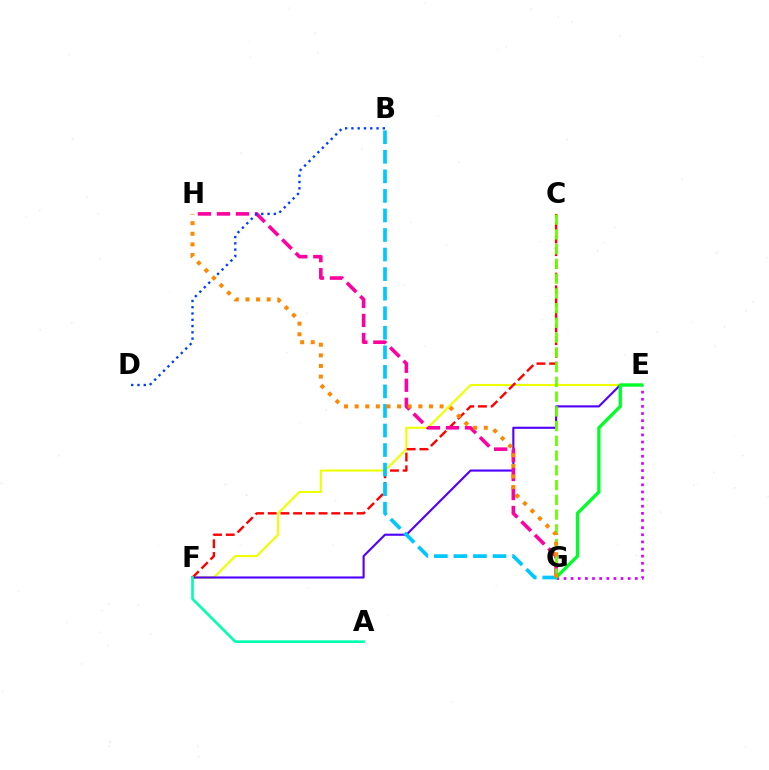{('E', 'F'): [{'color': '#eeff00', 'line_style': 'solid', 'thickness': 1.52}, {'color': '#4f00ff', 'line_style': 'solid', 'thickness': 1.52}], ('C', 'F'): [{'color': '#ff0000', 'line_style': 'dashed', 'thickness': 1.73}], ('G', 'H'): [{'color': '#ff00a0', 'line_style': 'dashed', 'thickness': 2.58}, {'color': '#ff8800', 'line_style': 'dotted', 'thickness': 2.88}], ('C', 'G'): [{'color': '#66ff00', 'line_style': 'dashed', 'thickness': 2.0}], ('E', 'G'): [{'color': '#d600ff', 'line_style': 'dotted', 'thickness': 1.94}, {'color': '#00ff27', 'line_style': 'solid', 'thickness': 2.38}], ('A', 'F'): [{'color': '#00ffaf', 'line_style': 'solid', 'thickness': 1.89}], ('B', 'G'): [{'color': '#00c7ff', 'line_style': 'dashed', 'thickness': 2.66}], ('B', 'D'): [{'color': '#003fff', 'line_style': 'dotted', 'thickness': 1.71}]}